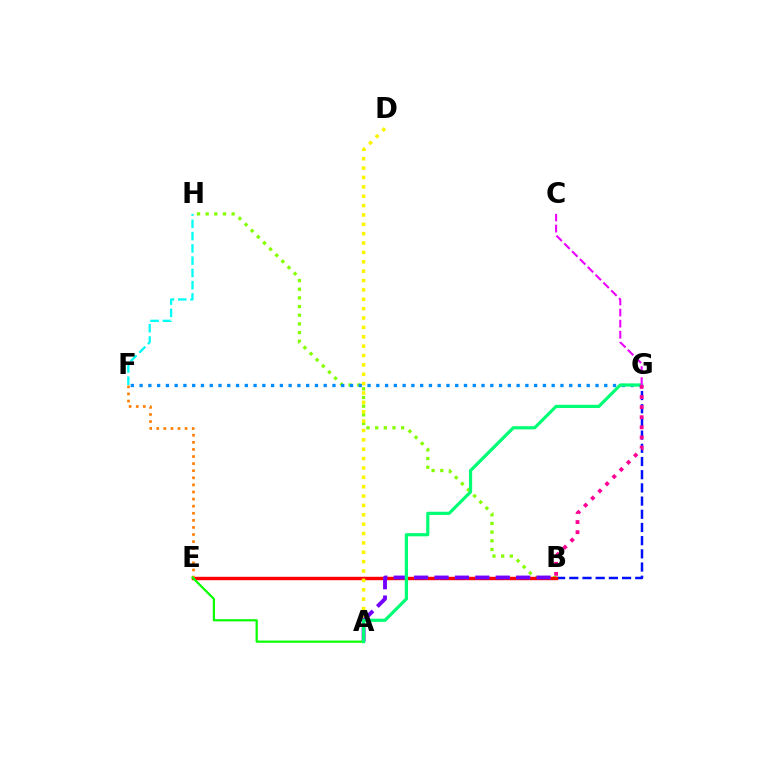{('B', 'G'): [{'color': '#0010ff', 'line_style': 'dashed', 'thickness': 1.79}, {'color': '#ff0094', 'line_style': 'dotted', 'thickness': 2.75}], ('B', 'H'): [{'color': '#84ff00', 'line_style': 'dotted', 'thickness': 2.36}], ('B', 'E'): [{'color': '#ff0000', 'line_style': 'solid', 'thickness': 2.46}], ('F', 'G'): [{'color': '#008cff', 'line_style': 'dotted', 'thickness': 2.38}], ('A', 'D'): [{'color': '#fcf500', 'line_style': 'dotted', 'thickness': 2.55}], ('E', 'F'): [{'color': '#ff7c00', 'line_style': 'dotted', 'thickness': 1.93}], ('A', 'B'): [{'color': '#7200ff', 'line_style': 'dashed', 'thickness': 2.77}], ('A', 'E'): [{'color': '#08ff00', 'line_style': 'solid', 'thickness': 1.58}], ('A', 'G'): [{'color': '#00ff74', 'line_style': 'solid', 'thickness': 2.3}], ('F', 'H'): [{'color': '#00fff6', 'line_style': 'dashed', 'thickness': 1.67}], ('C', 'G'): [{'color': '#ee00ff', 'line_style': 'dashed', 'thickness': 1.5}]}